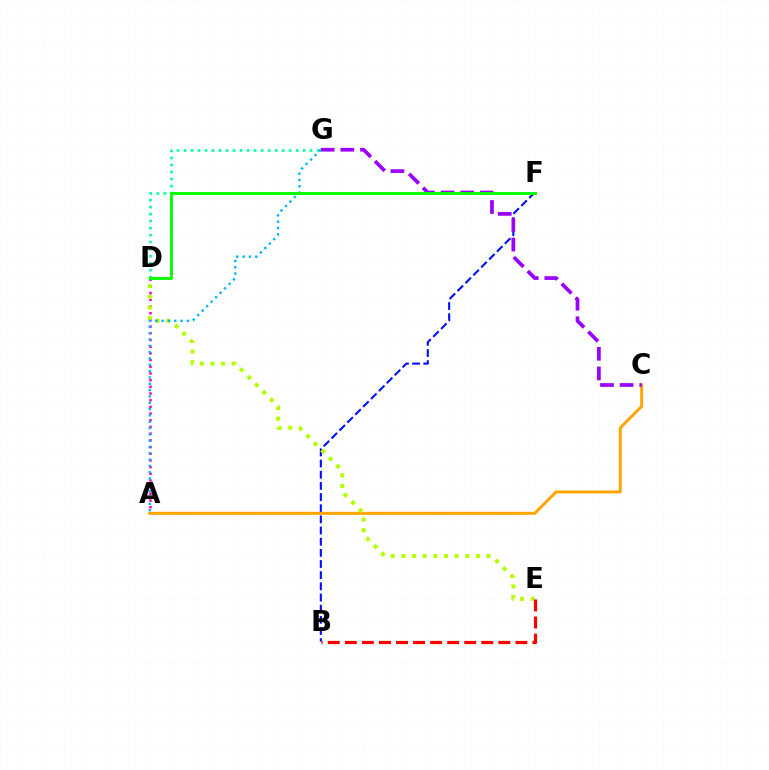{('A', 'D'): [{'color': '#ff00bd', 'line_style': 'dotted', 'thickness': 1.82}], ('D', 'G'): [{'color': '#00ff9d', 'line_style': 'dotted', 'thickness': 1.9}], ('B', 'F'): [{'color': '#0010ff', 'line_style': 'dashed', 'thickness': 1.52}], ('A', 'C'): [{'color': '#ffa500', 'line_style': 'solid', 'thickness': 2.15}], ('C', 'G'): [{'color': '#9b00ff', 'line_style': 'dashed', 'thickness': 2.67}], ('D', 'E'): [{'color': '#b3ff00', 'line_style': 'dotted', 'thickness': 2.89}], ('B', 'E'): [{'color': '#ff0000', 'line_style': 'dashed', 'thickness': 2.32}], ('A', 'G'): [{'color': '#00b5ff', 'line_style': 'dotted', 'thickness': 1.72}], ('D', 'F'): [{'color': '#08ff00', 'line_style': 'solid', 'thickness': 2.1}]}